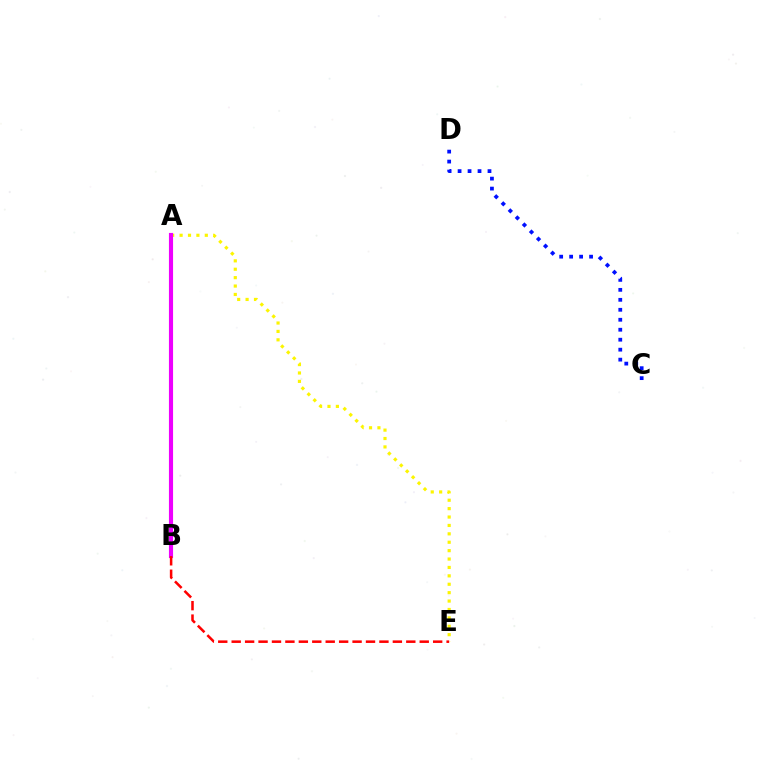{('A', 'B'): [{'color': '#00fff6', 'line_style': 'dotted', 'thickness': 1.55}, {'color': '#08ff00', 'line_style': 'dashed', 'thickness': 1.7}, {'color': '#ee00ff', 'line_style': 'solid', 'thickness': 2.97}], ('A', 'E'): [{'color': '#fcf500', 'line_style': 'dotted', 'thickness': 2.28}], ('C', 'D'): [{'color': '#0010ff', 'line_style': 'dotted', 'thickness': 2.71}], ('B', 'E'): [{'color': '#ff0000', 'line_style': 'dashed', 'thickness': 1.82}]}